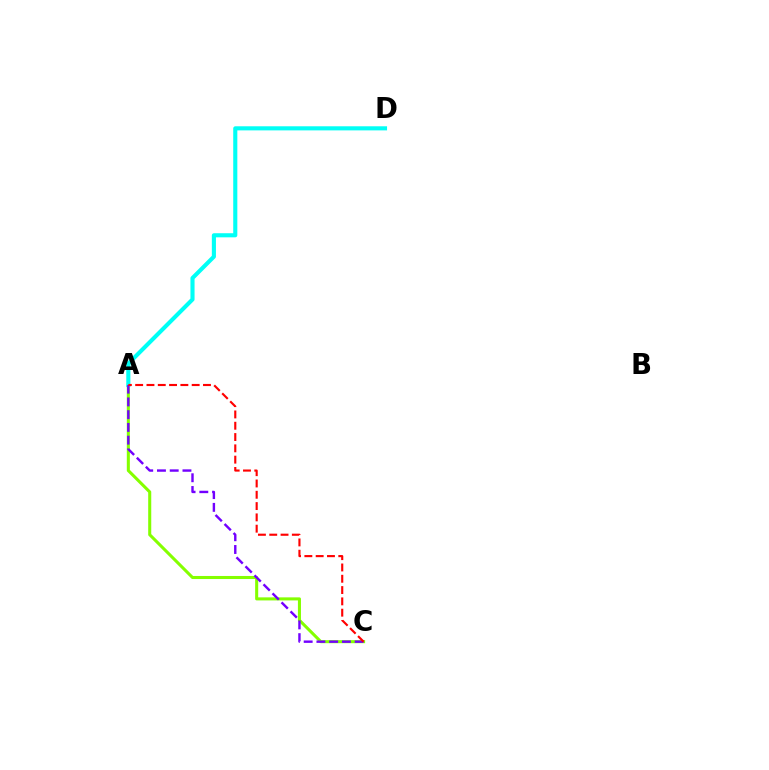{('A', 'C'): [{'color': '#84ff00', 'line_style': 'solid', 'thickness': 2.2}, {'color': '#7200ff', 'line_style': 'dashed', 'thickness': 1.73}, {'color': '#ff0000', 'line_style': 'dashed', 'thickness': 1.54}], ('A', 'D'): [{'color': '#00fff6', 'line_style': 'solid', 'thickness': 2.96}]}